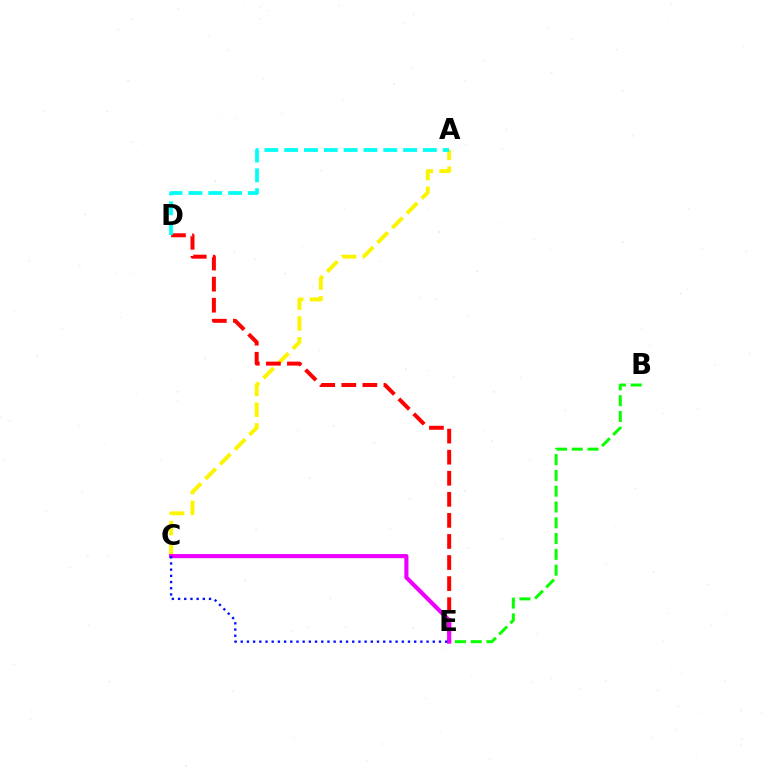{('A', 'C'): [{'color': '#fcf500', 'line_style': 'dashed', 'thickness': 2.82}], ('B', 'E'): [{'color': '#08ff00', 'line_style': 'dashed', 'thickness': 2.15}], ('D', 'E'): [{'color': '#ff0000', 'line_style': 'dashed', 'thickness': 2.86}], ('A', 'D'): [{'color': '#00fff6', 'line_style': 'dashed', 'thickness': 2.69}], ('C', 'E'): [{'color': '#ee00ff', 'line_style': 'solid', 'thickness': 2.97}, {'color': '#0010ff', 'line_style': 'dotted', 'thickness': 1.68}]}